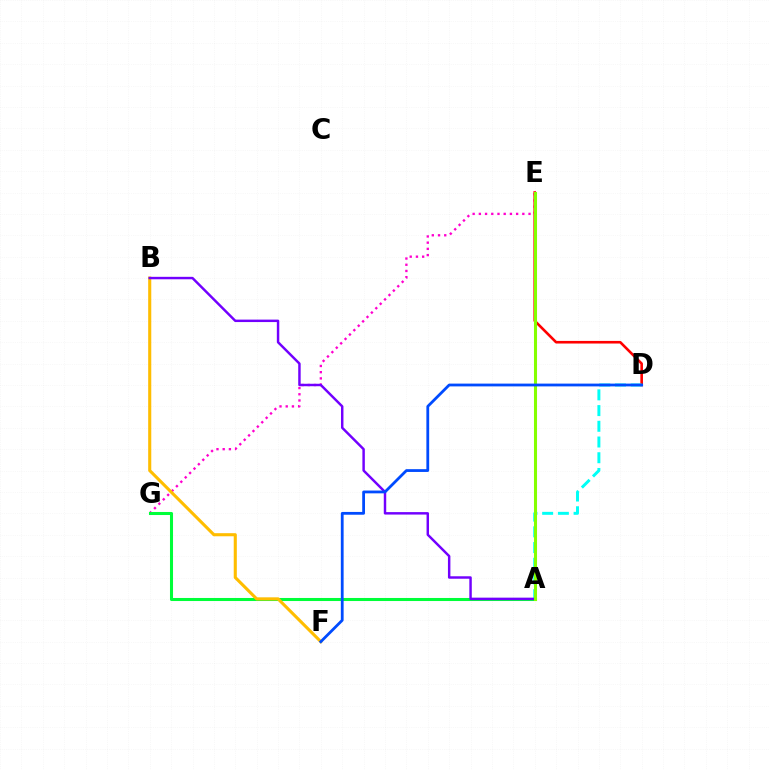{('E', 'G'): [{'color': '#ff00cf', 'line_style': 'dotted', 'thickness': 1.69}], ('A', 'G'): [{'color': '#00ff39', 'line_style': 'solid', 'thickness': 2.2}], ('B', 'F'): [{'color': '#ffbd00', 'line_style': 'solid', 'thickness': 2.23}], ('D', 'E'): [{'color': '#ff0000', 'line_style': 'solid', 'thickness': 1.88}], ('A', 'D'): [{'color': '#00fff6', 'line_style': 'dashed', 'thickness': 2.14}], ('A', 'B'): [{'color': '#7200ff', 'line_style': 'solid', 'thickness': 1.77}], ('A', 'E'): [{'color': '#84ff00', 'line_style': 'solid', 'thickness': 2.2}], ('D', 'F'): [{'color': '#004bff', 'line_style': 'solid', 'thickness': 2.01}]}